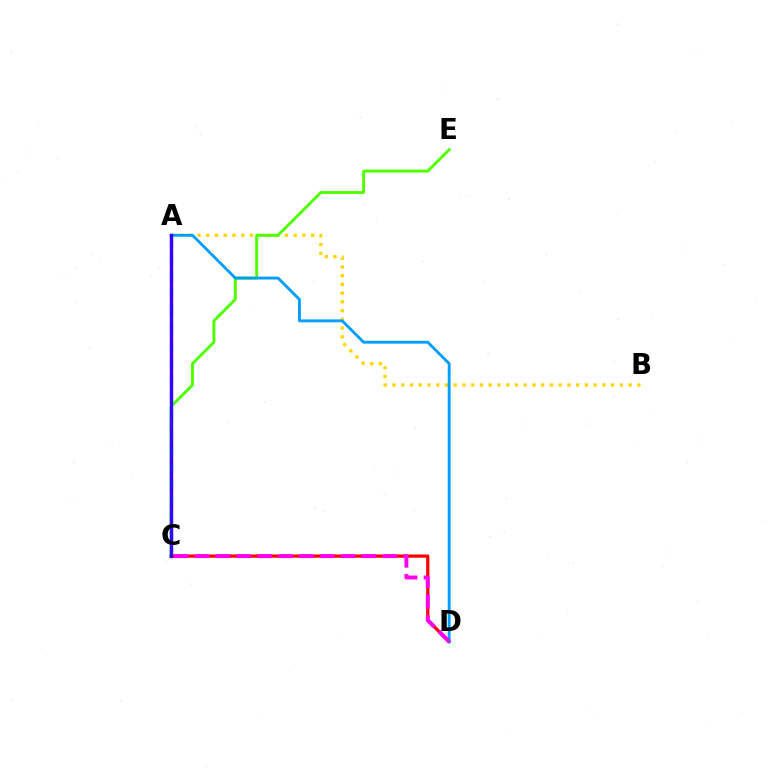{('A', 'B'): [{'color': '#ffd500', 'line_style': 'dotted', 'thickness': 2.38}], ('C', 'D'): [{'color': '#ff0000', 'line_style': 'solid', 'thickness': 2.33}, {'color': '#ff00ed', 'line_style': 'dashed', 'thickness': 2.83}], ('C', 'E'): [{'color': '#4fff00', 'line_style': 'solid', 'thickness': 2.1}], ('A', 'D'): [{'color': '#009eff', 'line_style': 'solid', 'thickness': 2.06}], ('A', 'C'): [{'color': '#00ff86', 'line_style': 'dashed', 'thickness': 2.36}, {'color': '#3700ff', 'line_style': 'solid', 'thickness': 2.44}]}